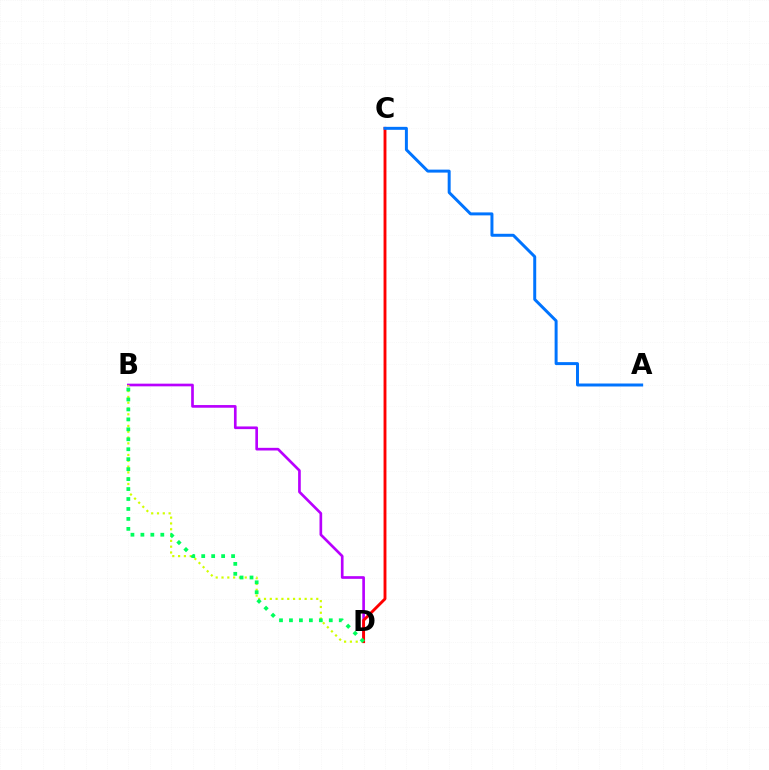{('B', 'D'): [{'color': '#b900ff', 'line_style': 'solid', 'thickness': 1.92}, {'color': '#d1ff00', 'line_style': 'dotted', 'thickness': 1.58}, {'color': '#00ff5c', 'line_style': 'dotted', 'thickness': 2.7}], ('C', 'D'): [{'color': '#ff0000', 'line_style': 'solid', 'thickness': 2.07}], ('A', 'C'): [{'color': '#0074ff', 'line_style': 'solid', 'thickness': 2.14}]}